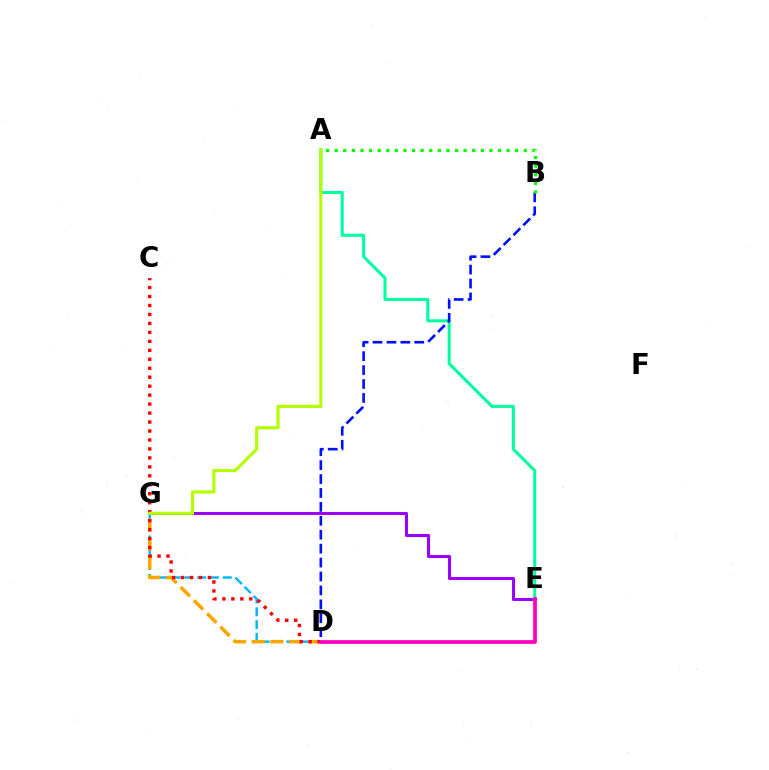{('A', 'E'): [{'color': '#00ff9d', 'line_style': 'solid', 'thickness': 2.19}], ('D', 'G'): [{'color': '#00b5ff', 'line_style': 'dashed', 'thickness': 1.74}, {'color': '#ffa500', 'line_style': 'dashed', 'thickness': 2.54}], ('B', 'D'): [{'color': '#0010ff', 'line_style': 'dashed', 'thickness': 1.89}], ('E', 'G'): [{'color': '#9b00ff', 'line_style': 'solid', 'thickness': 2.2}], ('C', 'D'): [{'color': '#ff0000', 'line_style': 'dotted', 'thickness': 2.44}], ('A', 'G'): [{'color': '#b3ff00', 'line_style': 'solid', 'thickness': 2.25}], ('A', 'B'): [{'color': '#08ff00', 'line_style': 'dotted', 'thickness': 2.34}], ('D', 'E'): [{'color': '#ff00bd', 'line_style': 'solid', 'thickness': 2.68}]}